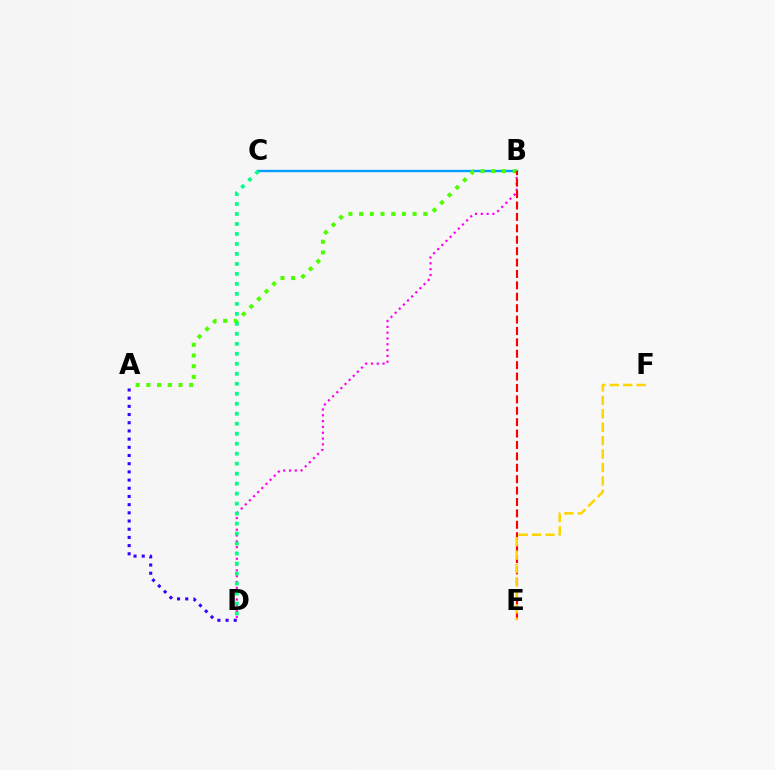{('B', 'C'): [{'color': '#009eff', 'line_style': 'solid', 'thickness': 1.71}], ('A', 'B'): [{'color': '#4fff00', 'line_style': 'dotted', 'thickness': 2.91}], ('B', 'D'): [{'color': '#ff00ed', 'line_style': 'dotted', 'thickness': 1.58}], ('B', 'E'): [{'color': '#ff0000', 'line_style': 'dashed', 'thickness': 1.55}], ('A', 'D'): [{'color': '#3700ff', 'line_style': 'dotted', 'thickness': 2.23}], ('E', 'F'): [{'color': '#ffd500', 'line_style': 'dashed', 'thickness': 1.82}], ('C', 'D'): [{'color': '#00ff86', 'line_style': 'dotted', 'thickness': 2.71}]}